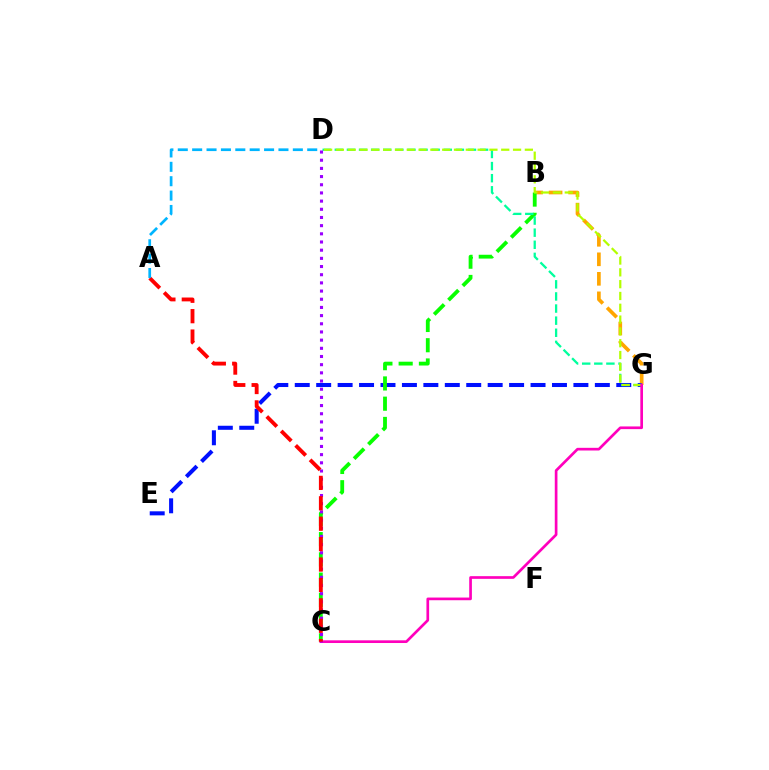{('B', 'G'): [{'color': '#ffa500', 'line_style': 'dashed', 'thickness': 2.65}], ('E', 'G'): [{'color': '#0010ff', 'line_style': 'dashed', 'thickness': 2.91}], ('B', 'C'): [{'color': '#08ff00', 'line_style': 'dashed', 'thickness': 2.75}], ('D', 'G'): [{'color': '#00ff9d', 'line_style': 'dashed', 'thickness': 1.64}, {'color': '#b3ff00', 'line_style': 'dashed', 'thickness': 1.6}], ('C', 'G'): [{'color': '#ff00bd', 'line_style': 'solid', 'thickness': 1.93}], ('C', 'D'): [{'color': '#9b00ff', 'line_style': 'dotted', 'thickness': 2.22}], ('A', 'C'): [{'color': '#ff0000', 'line_style': 'dashed', 'thickness': 2.77}], ('A', 'D'): [{'color': '#00b5ff', 'line_style': 'dashed', 'thickness': 1.95}]}